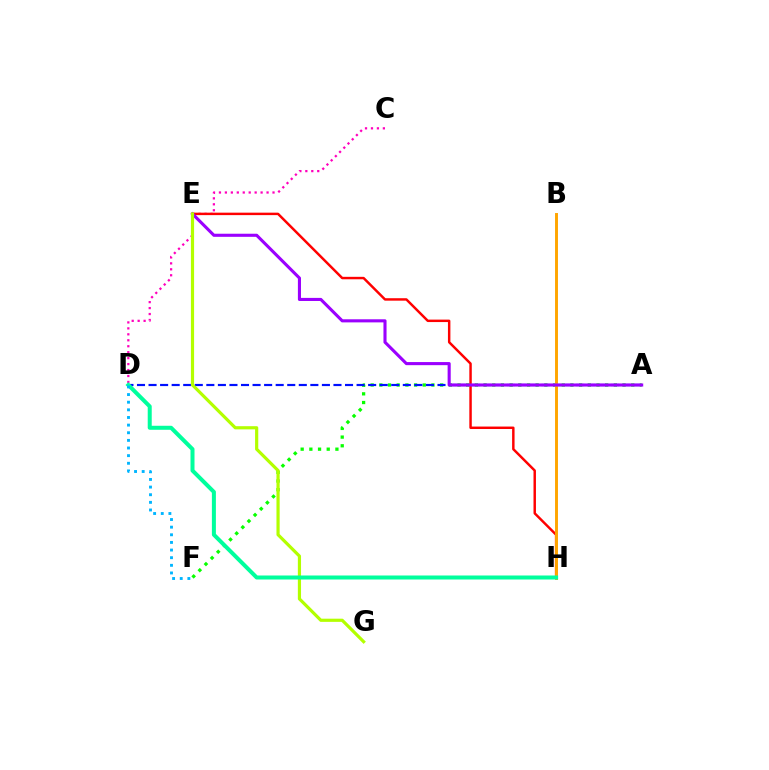{('A', 'F'): [{'color': '#08ff00', 'line_style': 'dotted', 'thickness': 2.36}], ('C', 'D'): [{'color': '#ff00bd', 'line_style': 'dotted', 'thickness': 1.62}], ('E', 'H'): [{'color': '#ff0000', 'line_style': 'solid', 'thickness': 1.77}], ('A', 'D'): [{'color': '#0010ff', 'line_style': 'dashed', 'thickness': 1.57}], ('B', 'H'): [{'color': '#ffa500', 'line_style': 'solid', 'thickness': 2.11}], ('A', 'E'): [{'color': '#9b00ff', 'line_style': 'solid', 'thickness': 2.23}], ('E', 'G'): [{'color': '#b3ff00', 'line_style': 'solid', 'thickness': 2.29}], ('D', 'H'): [{'color': '#00ff9d', 'line_style': 'solid', 'thickness': 2.88}], ('D', 'F'): [{'color': '#00b5ff', 'line_style': 'dotted', 'thickness': 2.07}]}